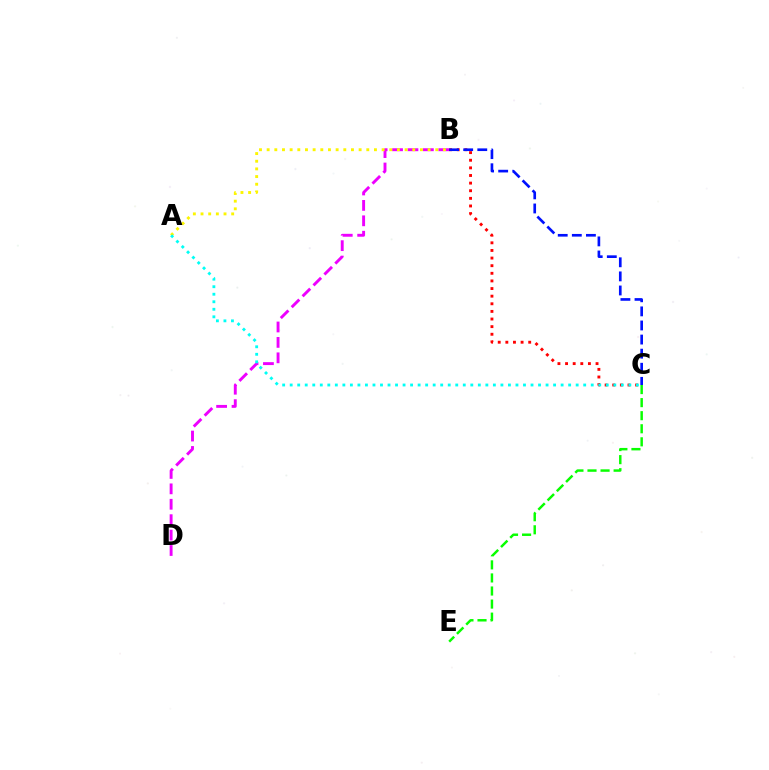{('B', 'D'): [{'color': '#ee00ff', 'line_style': 'dashed', 'thickness': 2.09}], ('C', 'E'): [{'color': '#08ff00', 'line_style': 'dashed', 'thickness': 1.77}], ('A', 'B'): [{'color': '#fcf500', 'line_style': 'dotted', 'thickness': 2.08}], ('B', 'C'): [{'color': '#ff0000', 'line_style': 'dotted', 'thickness': 2.07}, {'color': '#0010ff', 'line_style': 'dashed', 'thickness': 1.91}], ('A', 'C'): [{'color': '#00fff6', 'line_style': 'dotted', 'thickness': 2.04}]}